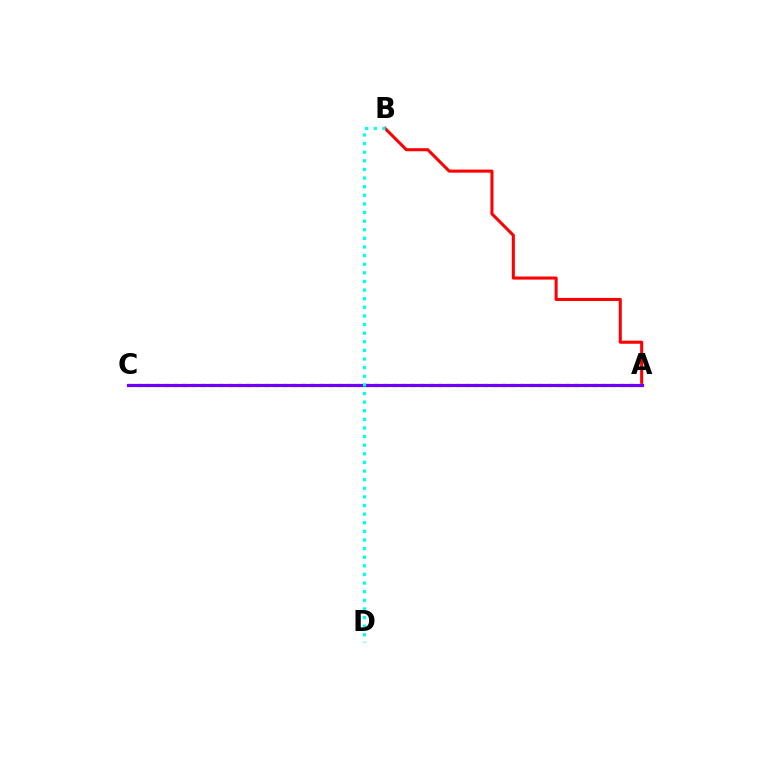{('A', 'B'): [{'color': '#ff0000', 'line_style': 'solid', 'thickness': 2.2}], ('A', 'C'): [{'color': '#84ff00', 'line_style': 'dotted', 'thickness': 2.48}, {'color': '#7200ff', 'line_style': 'solid', 'thickness': 2.29}], ('B', 'D'): [{'color': '#00fff6', 'line_style': 'dotted', 'thickness': 2.34}]}